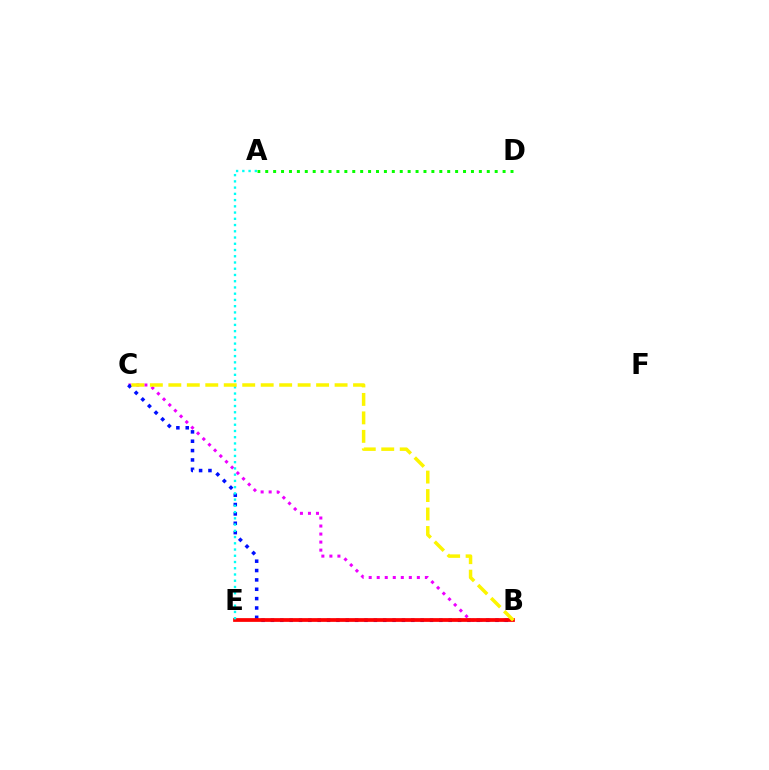{('A', 'D'): [{'color': '#08ff00', 'line_style': 'dotted', 'thickness': 2.15}], ('B', 'C'): [{'color': '#ee00ff', 'line_style': 'dotted', 'thickness': 2.18}, {'color': '#0010ff', 'line_style': 'dotted', 'thickness': 2.54}, {'color': '#fcf500', 'line_style': 'dashed', 'thickness': 2.51}], ('B', 'E'): [{'color': '#ff0000', 'line_style': 'solid', 'thickness': 2.69}], ('A', 'E'): [{'color': '#00fff6', 'line_style': 'dotted', 'thickness': 1.7}]}